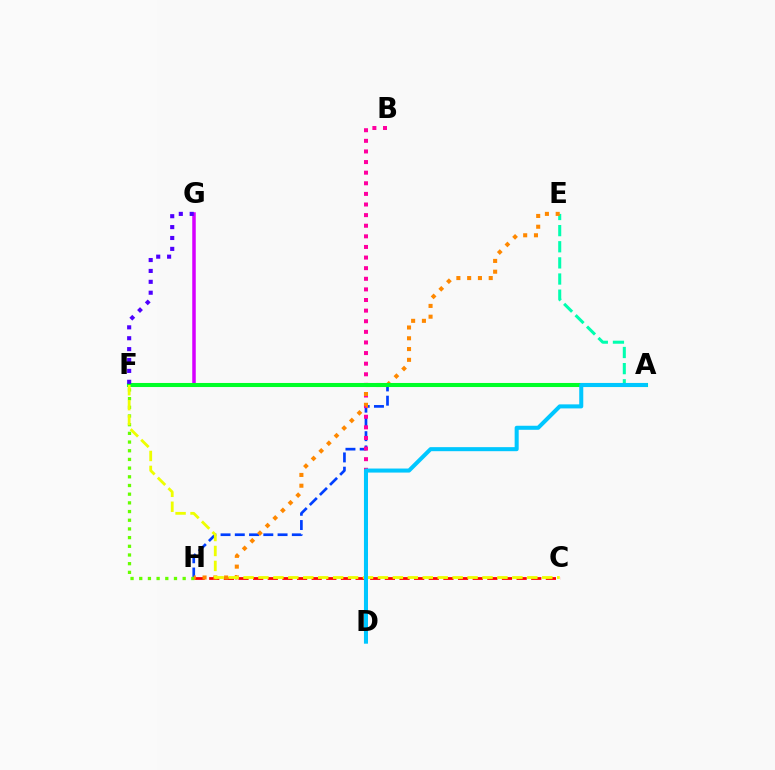{('C', 'H'): [{'color': '#ff0000', 'line_style': 'dashed', 'thickness': 1.99}], ('A', 'E'): [{'color': '#00ffaf', 'line_style': 'dashed', 'thickness': 2.19}], ('A', 'H'): [{'color': '#003fff', 'line_style': 'dashed', 'thickness': 1.94}], ('F', 'H'): [{'color': '#66ff00', 'line_style': 'dotted', 'thickness': 2.36}], ('B', 'D'): [{'color': '#ff00a0', 'line_style': 'dotted', 'thickness': 2.88}], ('E', 'H'): [{'color': '#ff8800', 'line_style': 'dotted', 'thickness': 2.93}], ('F', 'G'): [{'color': '#d600ff', 'line_style': 'solid', 'thickness': 2.52}, {'color': '#4f00ff', 'line_style': 'dotted', 'thickness': 2.96}], ('A', 'F'): [{'color': '#00ff27', 'line_style': 'solid', 'thickness': 2.92}], ('C', 'F'): [{'color': '#eeff00', 'line_style': 'dashed', 'thickness': 2.03}], ('A', 'D'): [{'color': '#00c7ff', 'line_style': 'solid', 'thickness': 2.91}]}